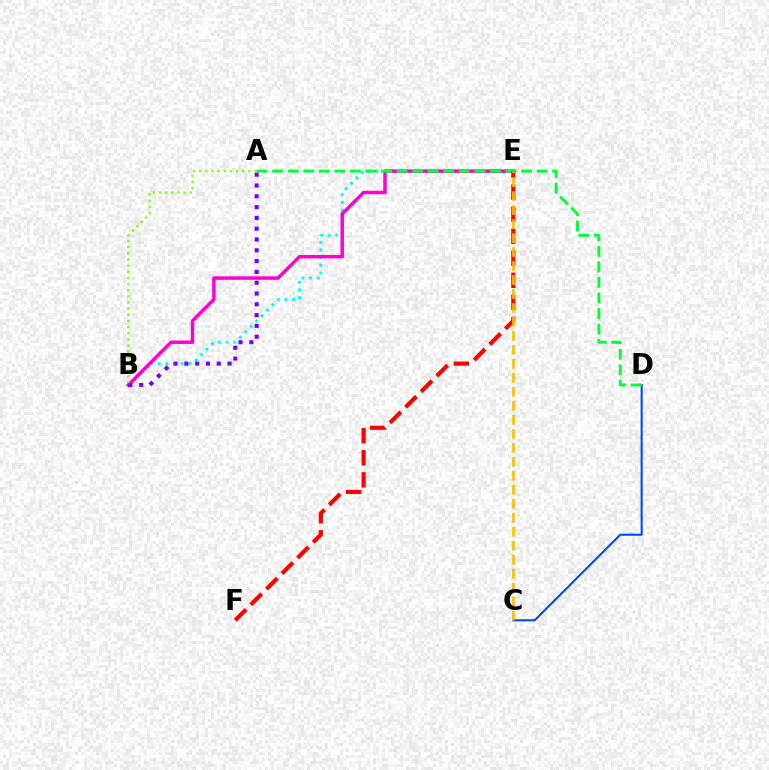{('B', 'E'): [{'color': '#00fff6', 'line_style': 'dotted', 'thickness': 2.08}, {'color': '#ff00cf', 'line_style': 'solid', 'thickness': 2.5}], ('C', 'D'): [{'color': '#004bff', 'line_style': 'solid', 'thickness': 1.52}], ('A', 'D'): [{'color': '#00ff39', 'line_style': 'dashed', 'thickness': 2.11}], ('E', 'F'): [{'color': '#ff0000', 'line_style': 'dashed', 'thickness': 3.0}], ('A', 'B'): [{'color': '#84ff00', 'line_style': 'dotted', 'thickness': 1.67}, {'color': '#7200ff', 'line_style': 'dotted', 'thickness': 2.93}], ('C', 'E'): [{'color': '#ffbd00', 'line_style': 'dashed', 'thickness': 1.9}]}